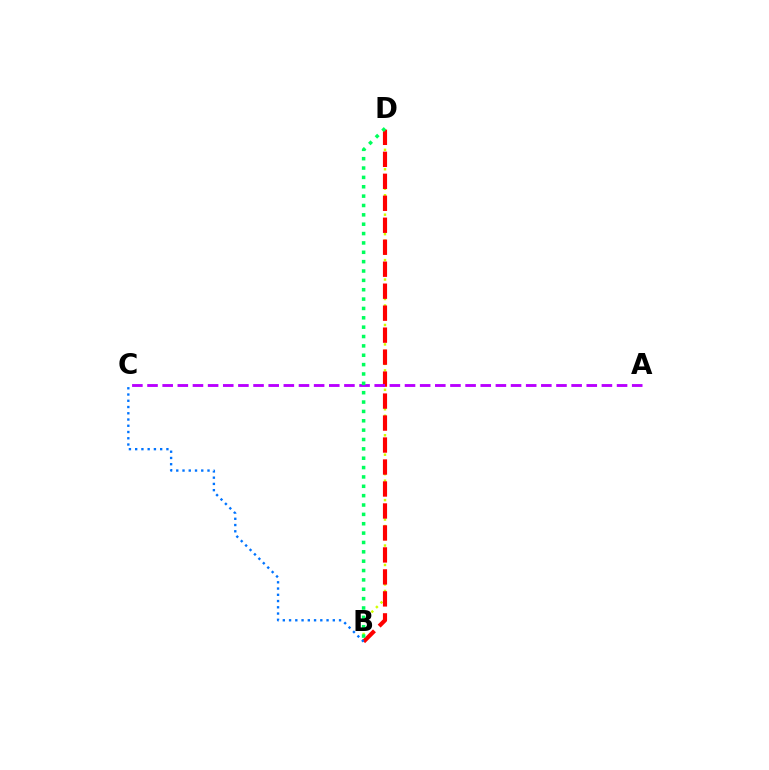{('B', 'D'): [{'color': '#d1ff00', 'line_style': 'dotted', 'thickness': 1.76}, {'color': '#ff0000', 'line_style': 'dashed', 'thickness': 2.99}, {'color': '#00ff5c', 'line_style': 'dotted', 'thickness': 2.54}], ('A', 'C'): [{'color': '#b900ff', 'line_style': 'dashed', 'thickness': 2.06}], ('B', 'C'): [{'color': '#0074ff', 'line_style': 'dotted', 'thickness': 1.7}]}